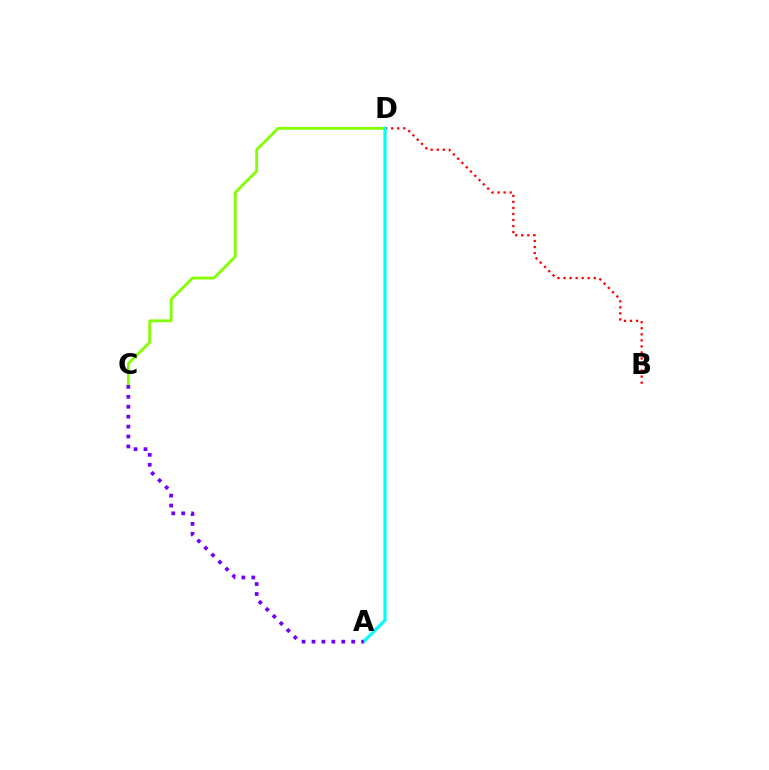{('C', 'D'): [{'color': '#84ff00', 'line_style': 'solid', 'thickness': 2.03}], ('B', 'D'): [{'color': '#ff0000', 'line_style': 'dotted', 'thickness': 1.64}], ('A', 'D'): [{'color': '#00fff6', 'line_style': 'solid', 'thickness': 2.33}], ('A', 'C'): [{'color': '#7200ff', 'line_style': 'dotted', 'thickness': 2.7}]}